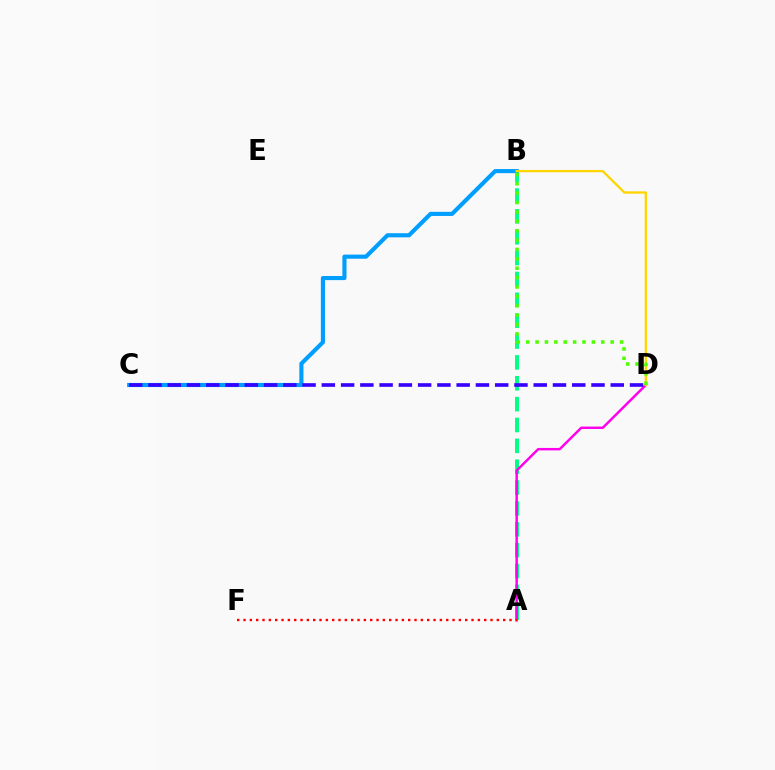{('A', 'B'): [{'color': '#00ff86', 'line_style': 'dashed', 'thickness': 2.83}], ('A', 'D'): [{'color': '#ff00ed', 'line_style': 'solid', 'thickness': 1.76}], ('B', 'C'): [{'color': '#009eff', 'line_style': 'solid', 'thickness': 2.97}], ('A', 'F'): [{'color': '#ff0000', 'line_style': 'dotted', 'thickness': 1.72}], ('B', 'D'): [{'color': '#ffd500', 'line_style': 'solid', 'thickness': 1.64}, {'color': '#4fff00', 'line_style': 'dotted', 'thickness': 2.55}], ('C', 'D'): [{'color': '#3700ff', 'line_style': 'dashed', 'thickness': 2.62}]}